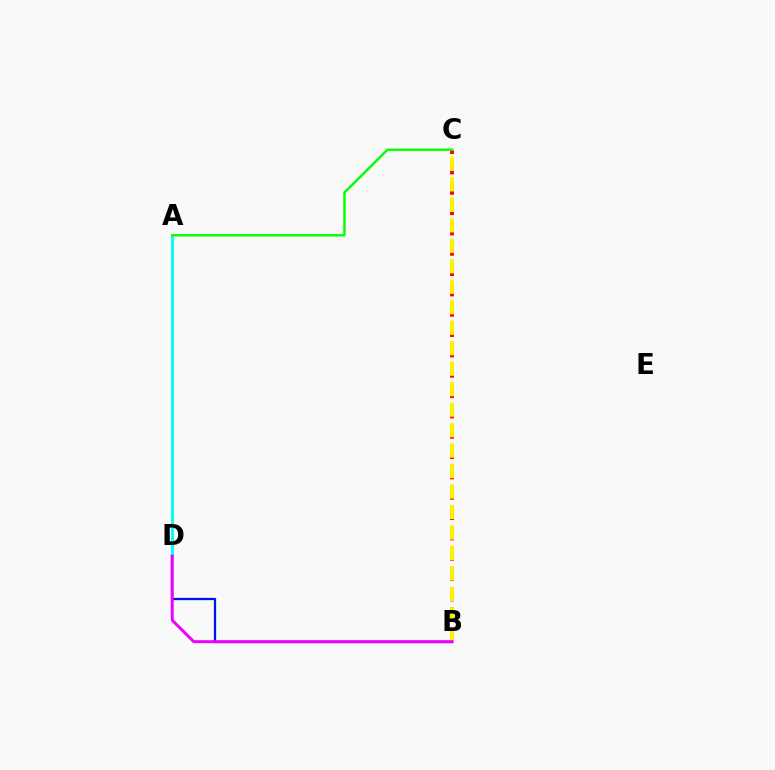{('B', 'D'): [{'color': '#0010ff', 'line_style': 'solid', 'thickness': 1.63}, {'color': '#ee00ff', 'line_style': 'solid', 'thickness': 2.13}], ('B', 'C'): [{'color': '#ff0000', 'line_style': 'dashed', 'thickness': 2.76}, {'color': '#fcf500', 'line_style': 'dashed', 'thickness': 2.78}], ('A', 'D'): [{'color': '#00fff6', 'line_style': 'solid', 'thickness': 2.11}], ('A', 'C'): [{'color': '#08ff00', 'line_style': 'solid', 'thickness': 1.75}]}